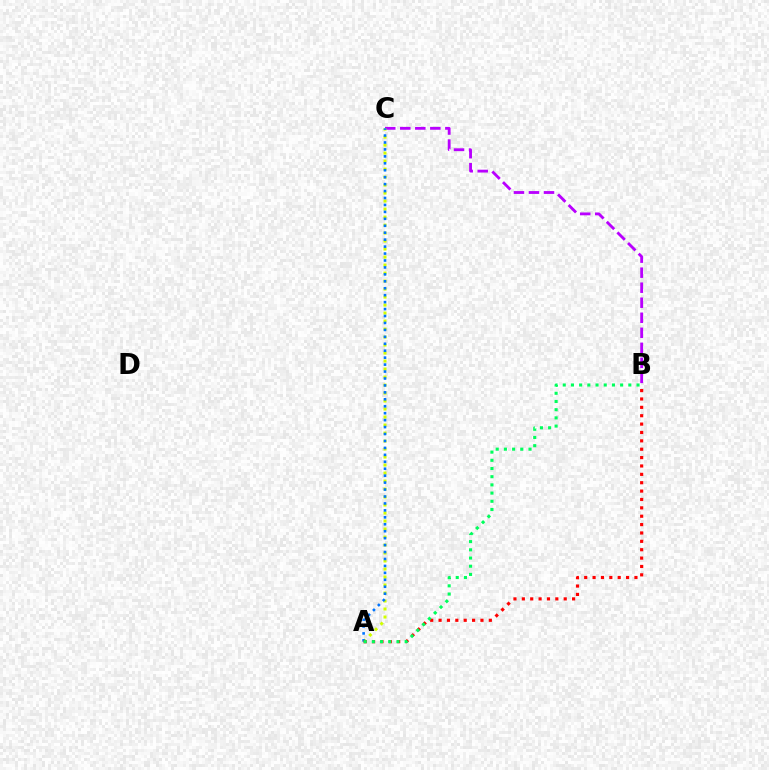{('B', 'C'): [{'color': '#b900ff', 'line_style': 'dashed', 'thickness': 2.04}], ('A', 'C'): [{'color': '#d1ff00', 'line_style': 'dotted', 'thickness': 2.17}, {'color': '#0074ff', 'line_style': 'dotted', 'thickness': 1.89}], ('A', 'B'): [{'color': '#ff0000', 'line_style': 'dotted', 'thickness': 2.28}, {'color': '#00ff5c', 'line_style': 'dotted', 'thickness': 2.23}]}